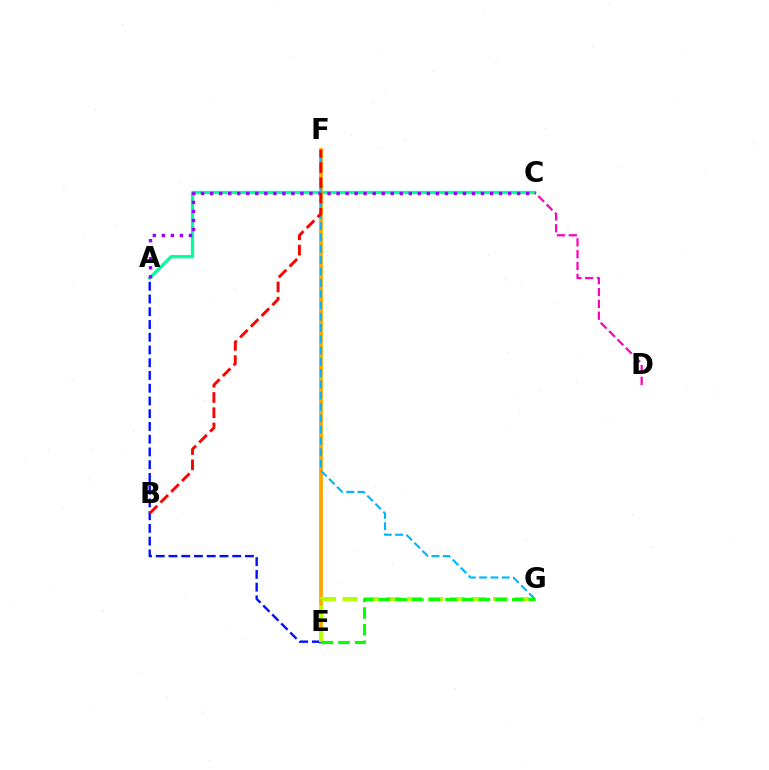{('A', 'C'): [{'color': '#00ff9d', 'line_style': 'solid', 'thickness': 2.34}, {'color': '#9b00ff', 'line_style': 'dotted', 'thickness': 2.45}], ('E', 'F'): [{'color': '#ffa500', 'line_style': 'solid', 'thickness': 2.7}], ('C', 'D'): [{'color': '#ff00bd', 'line_style': 'dashed', 'thickness': 1.61}], ('F', 'G'): [{'color': '#00b5ff', 'line_style': 'dashed', 'thickness': 1.54}], ('A', 'E'): [{'color': '#0010ff', 'line_style': 'dashed', 'thickness': 1.73}], ('B', 'F'): [{'color': '#ff0000', 'line_style': 'dashed', 'thickness': 2.07}], ('E', 'G'): [{'color': '#b3ff00', 'line_style': 'dashed', 'thickness': 2.92}, {'color': '#08ff00', 'line_style': 'dashed', 'thickness': 2.26}]}